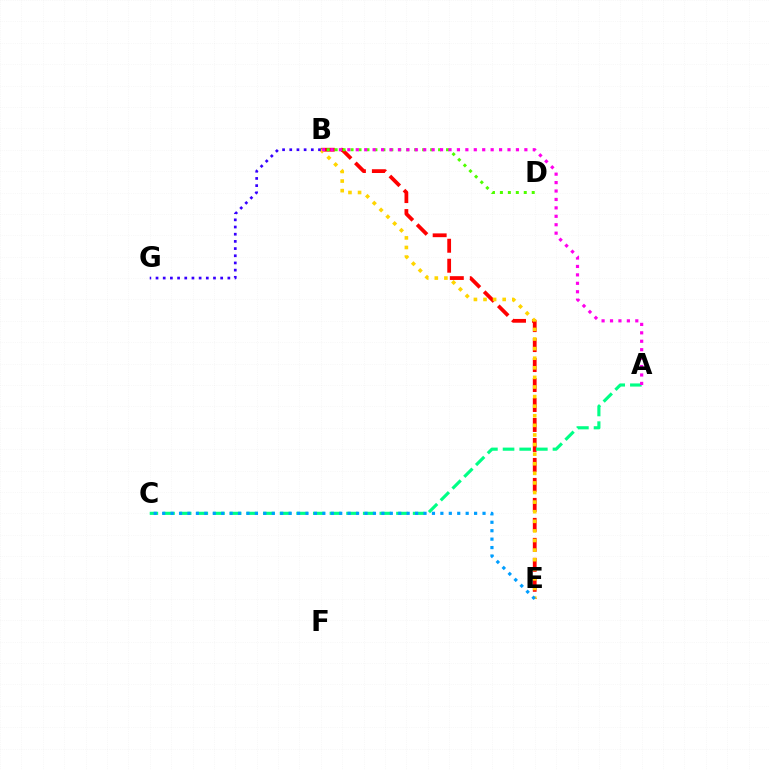{('B', 'E'): [{'color': '#ff0000', 'line_style': 'dashed', 'thickness': 2.71}, {'color': '#ffd500', 'line_style': 'dotted', 'thickness': 2.61}], ('B', 'D'): [{'color': '#4fff00', 'line_style': 'dotted', 'thickness': 2.16}], ('A', 'C'): [{'color': '#00ff86', 'line_style': 'dashed', 'thickness': 2.26}], ('A', 'B'): [{'color': '#ff00ed', 'line_style': 'dotted', 'thickness': 2.29}], ('C', 'E'): [{'color': '#009eff', 'line_style': 'dotted', 'thickness': 2.29}], ('B', 'G'): [{'color': '#3700ff', 'line_style': 'dotted', 'thickness': 1.95}]}